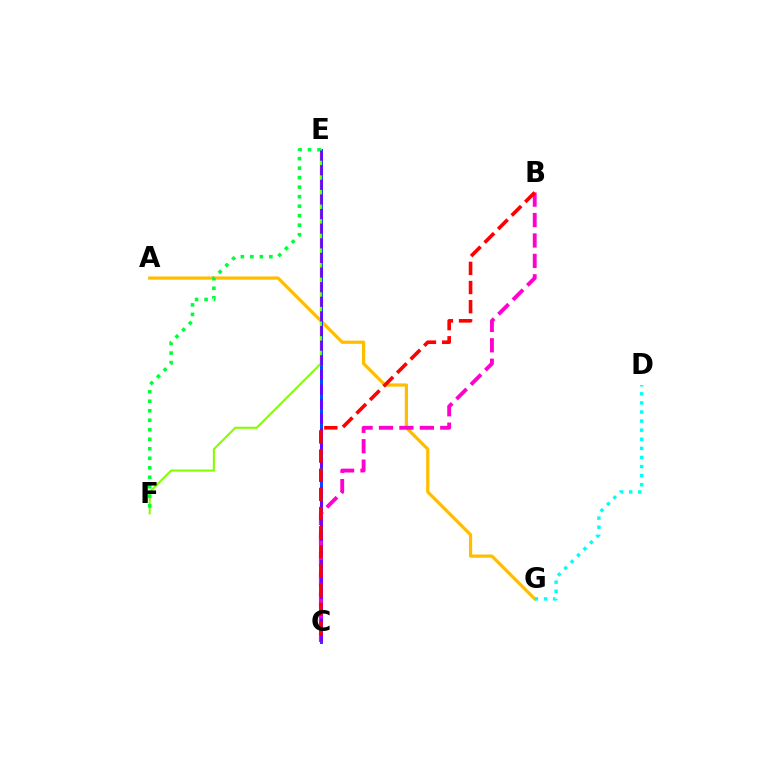{('A', 'G'): [{'color': '#ffbd00', 'line_style': 'solid', 'thickness': 2.31}], ('D', 'G'): [{'color': '#00fff6', 'line_style': 'dotted', 'thickness': 2.47}], ('C', 'E'): [{'color': '#004bff', 'line_style': 'solid', 'thickness': 2.12}, {'color': '#7200ff', 'line_style': 'dashed', 'thickness': 1.99}], ('E', 'F'): [{'color': '#84ff00', 'line_style': 'solid', 'thickness': 1.52}, {'color': '#00ff39', 'line_style': 'dotted', 'thickness': 2.58}], ('B', 'C'): [{'color': '#ff00cf', 'line_style': 'dashed', 'thickness': 2.77}, {'color': '#ff0000', 'line_style': 'dashed', 'thickness': 2.6}]}